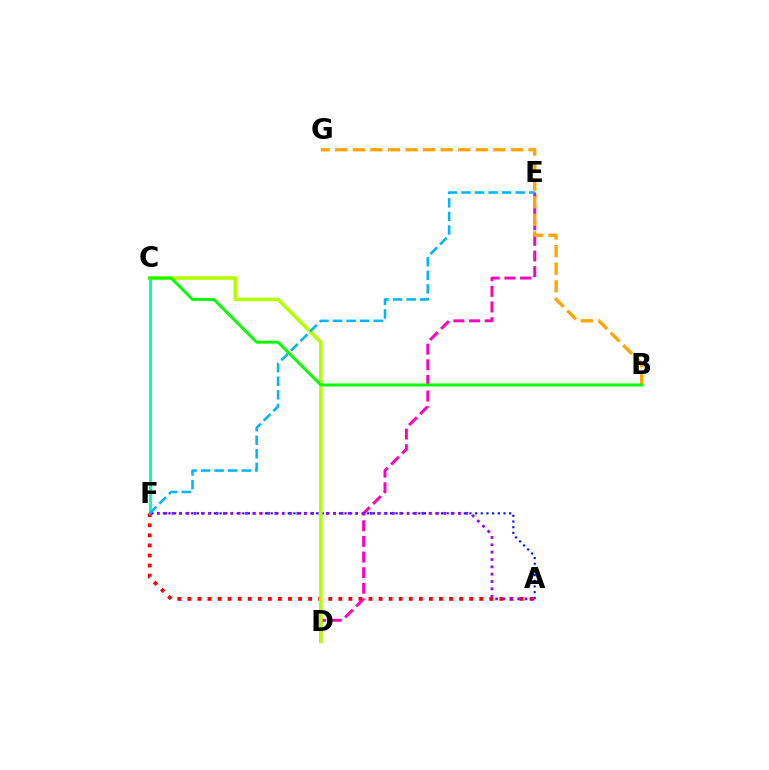{('A', 'F'): [{'color': '#0010ff', 'line_style': 'dotted', 'thickness': 1.54}, {'color': '#ff0000', 'line_style': 'dotted', 'thickness': 2.73}, {'color': '#9b00ff', 'line_style': 'dotted', 'thickness': 2.0}], ('D', 'E'): [{'color': '#ff00bd', 'line_style': 'dashed', 'thickness': 2.12}], ('B', 'G'): [{'color': '#ffa500', 'line_style': 'dashed', 'thickness': 2.39}], ('C', 'F'): [{'color': '#00ff9d', 'line_style': 'solid', 'thickness': 2.06}], ('C', 'D'): [{'color': '#b3ff00', 'line_style': 'solid', 'thickness': 2.57}], ('E', 'F'): [{'color': '#00b5ff', 'line_style': 'dashed', 'thickness': 1.84}], ('B', 'C'): [{'color': '#08ff00', 'line_style': 'solid', 'thickness': 2.11}]}